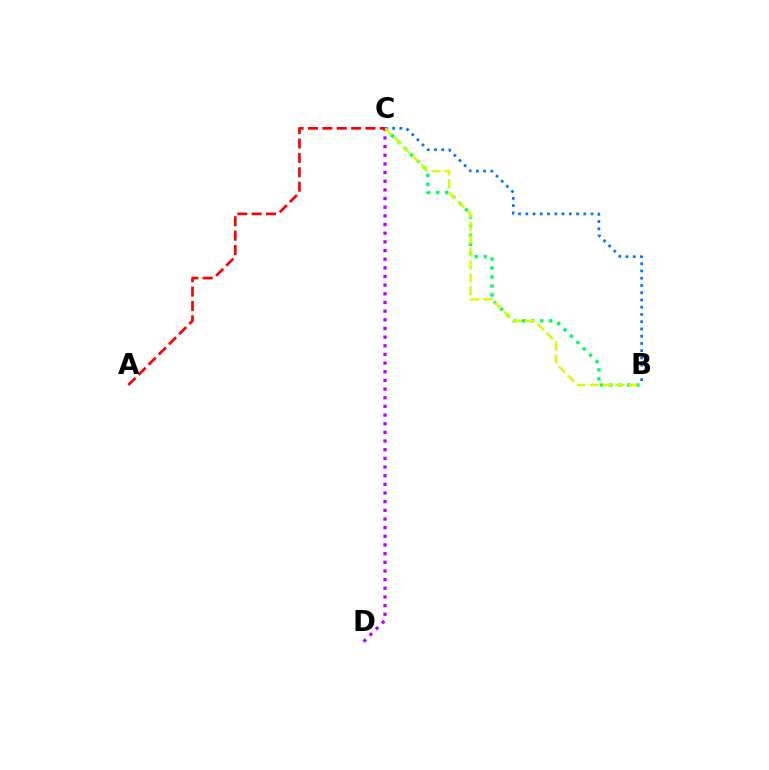{('B', 'C'): [{'color': '#00ff5c', 'line_style': 'dotted', 'thickness': 2.45}, {'color': '#0074ff', 'line_style': 'dotted', 'thickness': 1.97}, {'color': '#d1ff00', 'line_style': 'dashed', 'thickness': 1.75}], ('C', 'D'): [{'color': '#b900ff', 'line_style': 'dotted', 'thickness': 2.35}], ('A', 'C'): [{'color': '#ff0000', 'line_style': 'dashed', 'thickness': 1.95}]}